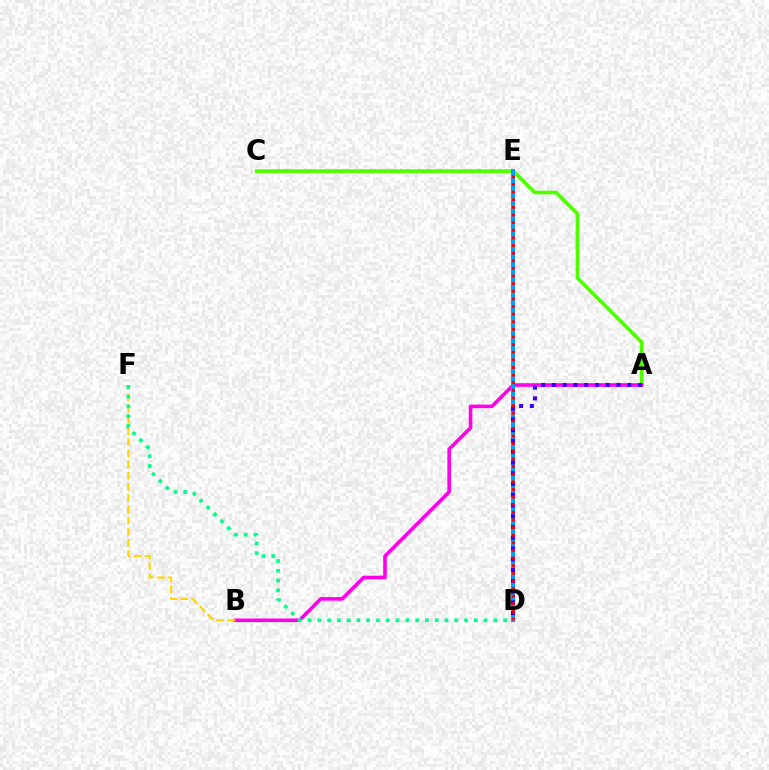{('A', 'C'): [{'color': '#4fff00', 'line_style': 'solid', 'thickness': 2.63}], ('A', 'B'): [{'color': '#ff00ed', 'line_style': 'solid', 'thickness': 2.58}], ('D', 'E'): [{'color': '#009eff', 'line_style': 'solid', 'thickness': 2.88}, {'color': '#ff0000', 'line_style': 'dotted', 'thickness': 2.07}], ('A', 'D'): [{'color': '#3700ff', 'line_style': 'dotted', 'thickness': 2.92}], ('B', 'F'): [{'color': '#ffd500', 'line_style': 'dashed', 'thickness': 1.52}], ('D', 'F'): [{'color': '#00ff86', 'line_style': 'dotted', 'thickness': 2.66}]}